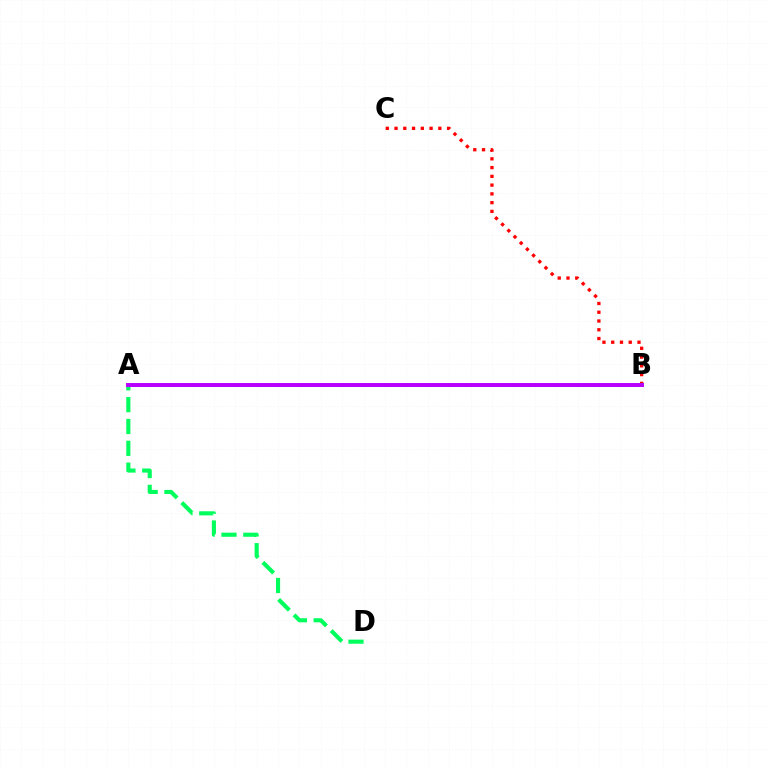{('A', 'B'): [{'color': '#d1ff00', 'line_style': 'dashed', 'thickness': 2.1}, {'color': '#0074ff', 'line_style': 'solid', 'thickness': 1.92}, {'color': '#b900ff', 'line_style': 'solid', 'thickness': 2.85}], ('A', 'D'): [{'color': '#00ff5c', 'line_style': 'dashed', 'thickness': 2.96}], ('B', 'C'): [{'color': '#ff0000', 'line_style': 'dotted', 'thickness': 2.38}]}